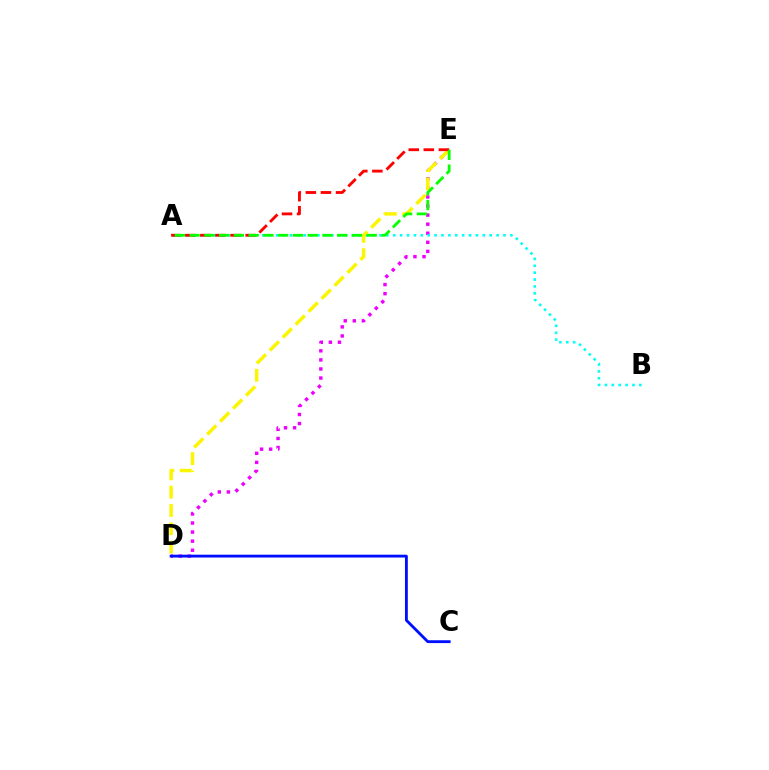{('D', 'E'): [{'color': '#ee00ff', 'line_style': 'dotted', 'thickness': 2.46}, {'color': '#fcf500', 'line_style': 'dashed', 'thickness': 2.49}], ('C', 'D'): [{'color': '#0010ff', 'line_style': 'solid', 'thickness': 2.05}], ('A', 'B'): [{'color': '#00fff6', 'line_style': 'dotted', 'thickness': 1.87}], ('A', 'E'): [{'color': '#ff0000', 'line_style': 'dashed', 'thickness': 2.05}, {'color': '#08ff00', 'line_style': 'dashed', 'thickness': 2.0}]}